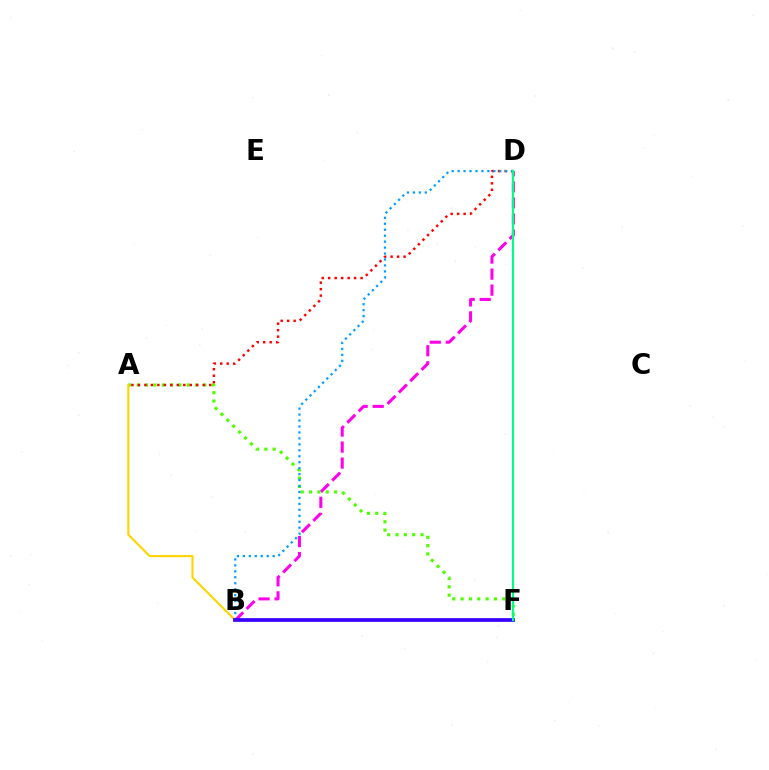{('B', 'D'): [{'color': '#ff00ed', 'line_style': 'dashed', 'thickness': 2.18}, {'color': '#009eff', 'line_style': 'dotted', 'thickness': 1.62}], ('A', 'F'): [{'color': '#4fff00', 'line_style': 'dotted', 'thickness': 2.26}], ('A', 'D'): [{'color': '#ff0000', 'line_style': 'dotted', 'thickness': 1.76}], ('A', 'B'): [{'color': '#ffd500', 'line_style': 'solid', 'thickness': 1.54}], ('B', 'F'): [{'color': '#3700ff', 'line_style': 'solid', 'thickness': 2.67}], ('D', 'F'): [{'color': '#00ff86', 'line_style': 'solid', 'thickness': 1.56}]}